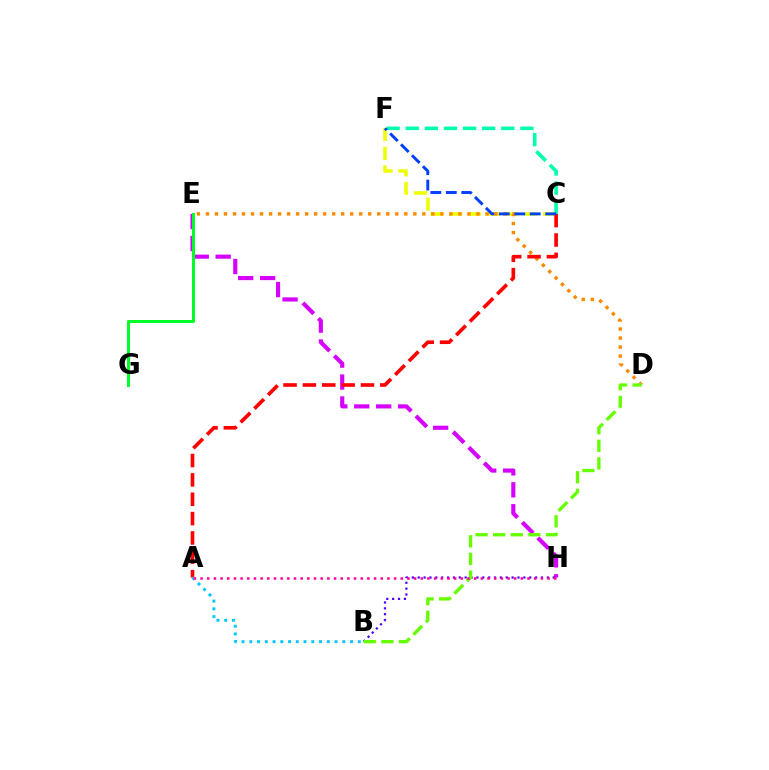{('E', 'H'): [{'color': '#d600ff', 'line_style': 'dashed', 'thickness': 2.98}], ('E', 'G'): [{'color': '#00ff27', 'line_style': 'solid', 'thickness': 2.17}], ('C', 'F'): [{'color': '#eeff00', 'line_style': 'dashed', 'thickness': 2.55}, {'color': '#00ffaf', 'line_style': 'dashed', 'thickness': 2.6}, {'color': '#003fff', 'line_style': 'dashed', 'thickness': 2.1}], ('D', 'E'): [{'color': '#ff8800', 'line_style': 'dotted', 'thickness': 2.45}], ('A', 'C'): [{'color': '#ff0000', 'line_style': 'dashed', 'thickness': 2.63}], ('B', 'H'): [{'color': '#4f00ff', 'line_style': 'dotted', 'thickness': 1.59}], ('B', 'D'): [{'color': '#66ff00', 'line_style': 'dashed', 'thickness': 2.39}], ('A', 'B'): [{'color': '#00c7ff', 'line_style': 'dotted', 'thickness': 2.11}], ('A', 'H'): [{'color': '#ff00a0', 'line_style': 'dotted', 'thickness': 1.81}]}